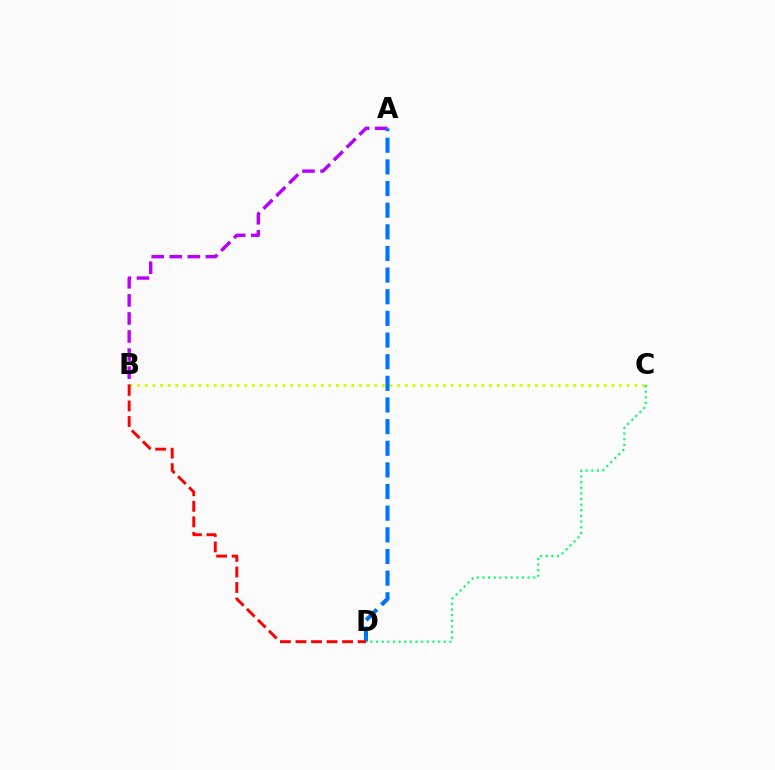{('B', 'C'): [{'color': '#d1ff00', 'line_style': 'dotted', 'thickness': 2.08}], ('A', 'B'): [{'color': '#b900ff', 'line_style': 'dashed', 'thickness': 2.45}], ('A', 'D'): [{'color': '#0074ff', 'line_style': 'dashed', 'thickness': 2.94}], ('B', 'D'): [{'color': '#ff0000', 'line_style': 'dashed', 'thickness': 2.11}], ('C', 'D'): [{'color': '#00ff5c', 'line_style': 'dotted', 'thickness': 1.53}]}